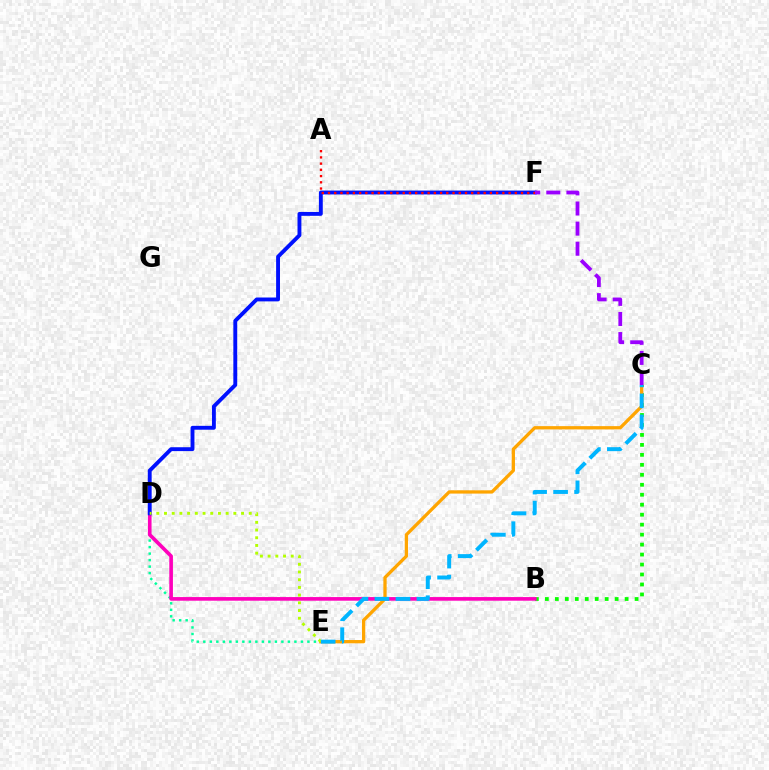{('B', 'C'): [{'color': '#08ff00', 'line_style': 'dotted', 'thickness': 2.71}], ('D', 'E'): [{'color': '#00ff9d', 'line_style': 'dotted', 'thickness': 1.77}, {'color': '#b3ff00', 'line_style': 'dotted', 'thickness': 2.09}], ('B', 'D'): [{'color': '#ff00bd', 'line_style': 'solid', 'thickness': 2.62}], ('D', 'F'): [{'color': '#0010ff', 'line_style': 'solid', 'thickness': 2.79}], ('C', 'E'): [{'color': '#ffa500', 'line_style': 'solid', 'thickness': 2.37}, {'color': '#00b5ff', 'line_style': 'dashed', 'thickness': 2.85}], ('C', 'F'): [{'color': '#9b00ff', 'line_style': 'dashed', 'thickness': 2.73}], ('A', 'F'): [{'color': '#ff0000', 'line_style': 'dotted', 'thickness': 1.69}]}